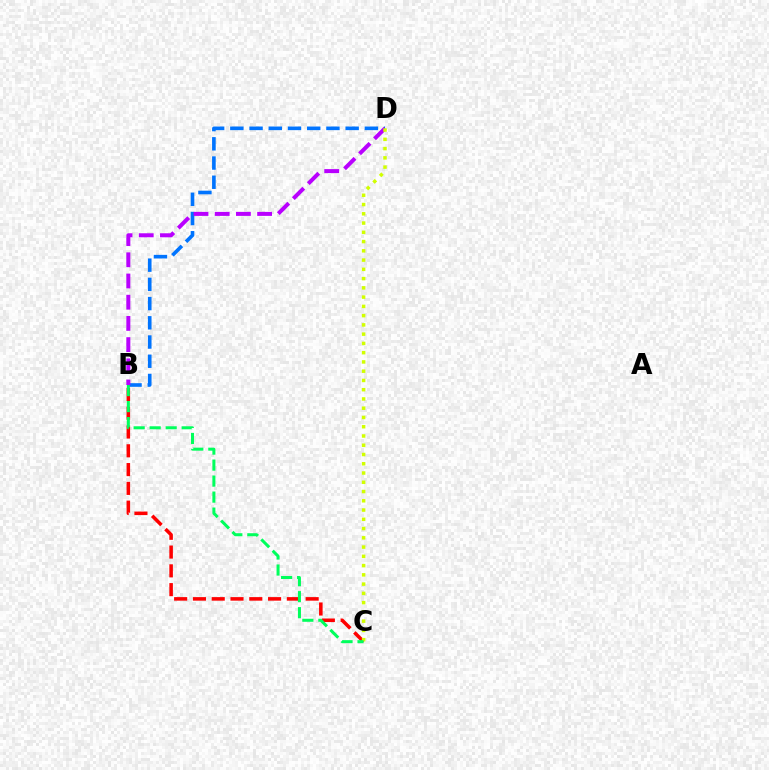{('B', 'D'): [{'color': '#0074ff', 'line_style': 'dashed', 'thickness': 2.61}, {'color': '#b900ff', 'line_style': 'dashed', 'thickness': 2.88}], ('B', 'C'): [{'color': '#ff0000', 'line_style': 'dashed', 'thickness': 2.55}, {'color': '#00ff5c', 'line_style': 'dashed', 'thickness': 2.17}], ('C', 'D'): [{'color': '#d1ff00', 'line_style': 'dotted', 'thickness': 2.52}]}